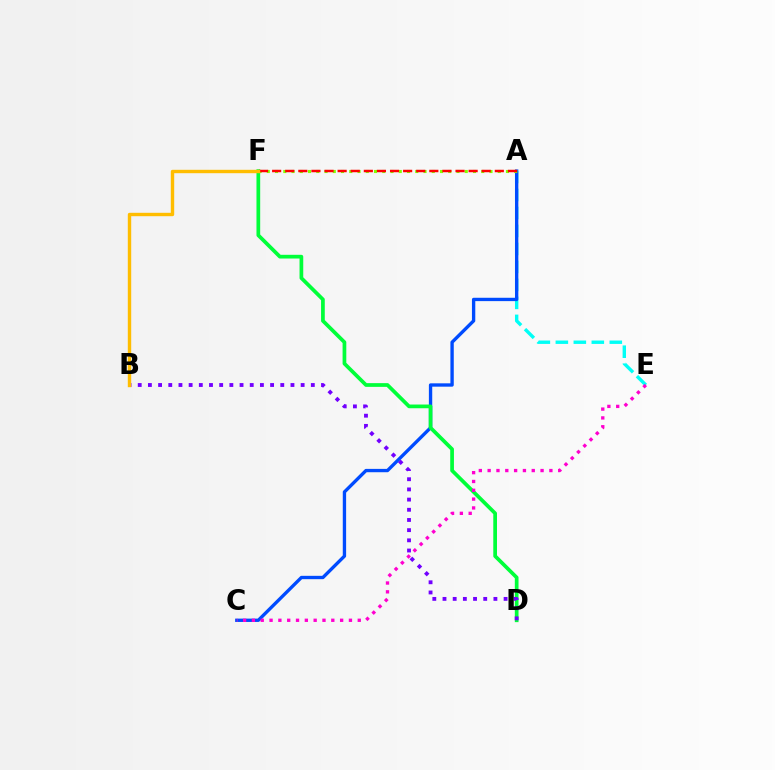{('A', 'E'): [{'color': '#00fff6', 'line_style': 'dashed', 'thickness': 2.44}], ('A', 'C'): [{'color': '#004bff', 'line_style': 'solid', 'thickness': 2.41}], ('D', 'F'): [{'color': '#00ff39', 'line_style': 'solid', 'thickness': 2.67}], ('C', 'E'): [{'color': '#ff00cf', 'line_style': 'dotted', 'thickness': 2.4}], ('B', 'D'): [{'color': '#7200ff', 'line_style': 'dotted', 'thickness': 2.77}], ('A', 'F'): [{'color': '#84ff00', 'line_style': 'dotted', 'thickness': 2.24}, {'color': '#ff0000', 'line_style': 'dashed', 'thickness': 1.78}], ('B', 'F'): [{'color': '#ffbd00', 'line_style': 'solid', 'thickness': 2.45}]}